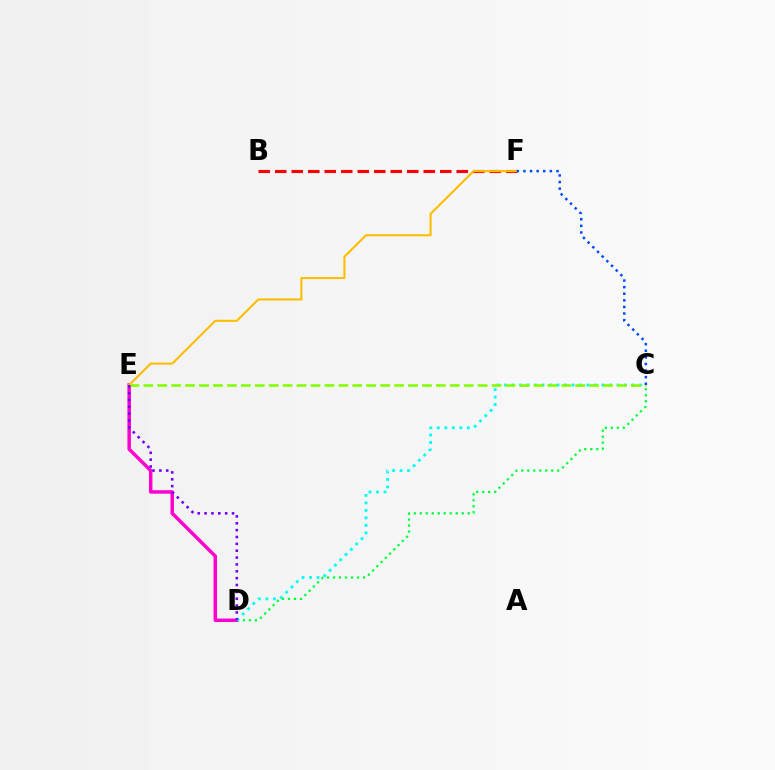{('D', 'E'): [{'color': '#ff00cf', 'line_style': 'solid', 'thickness': 2.5}, {'color': '#7200ff', 'line_style': 'dotted', 'thickness': 1.86}], ('C', 'D'): [{'color': '#00ff39', 'line_style': 'dotted', 'thickness': 1.63}, {'color': '#00fff6', 'line_style': 'dotted', 'thickness': 2.04}], ('B', 'F'): [{'color': '#ff0000', 'line_style': 'dashed', 'thickness': 2.24}], ('C', 'E'): [{'color': '#84ff00', 'line_style': 'dashed', 'thickness': 1.89}], ('E', 'F'): [{'color': '#ffbd00', 'line_style': 'solid', 'thickness': 1.51}], ('C', 'F'): [{'color': '#004bff', 'line_style': 'dotted', 'thickness': 1.79}]}